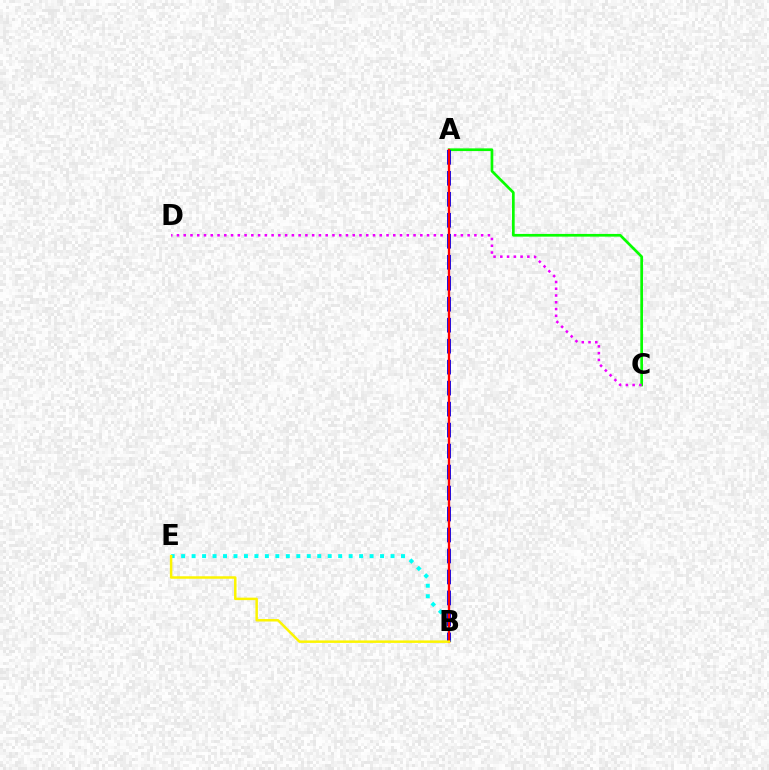{('A', 'C'): [{'color': '#08ff00', 'line_style': 'solid', 'thickness': 1.95}], ('B', 'E'): [{'color': '#00fff6', 'line_style': 'dotted', 'thickness': 2.84}, {'color': '#fcf500', 'line_style': 'solid', 'thickness': 1.78}], ('C', 'D'): [{'color': '#ee00ff', 'line_style': 'dotted', 'thickness': 1.84}], ('A', 'B'): [{'color': '#0010ff', 'line_style': 'dashed', 'thickness': 2.85}, {'color': '#ff0000', 'line_style': 'solid', 'thickness': 1.66}]}